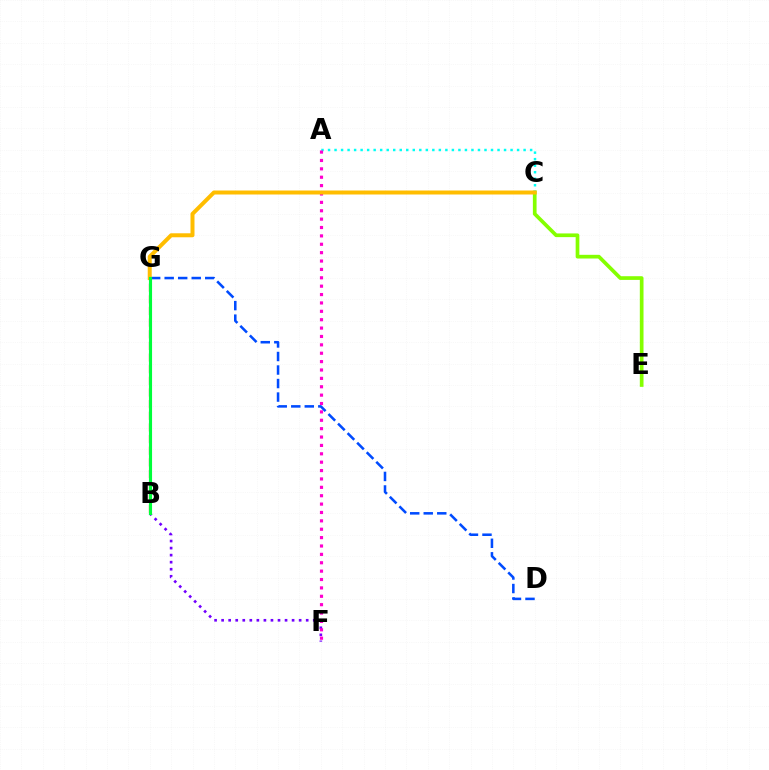{('B', 'F'): [{'color': '#7200ff', 'line_style': 'dotted', 'thickness': 1.91}], ('C', 'E'): [{'color': '#84ff00', 'line_style': 'solid', 'thickness': 2.66}], ('B', 'G'): [{'color': '#ff0000', 'line_style': 'dashed', 'thickness': 1.58}, {'color': '#00ff39', 'line_style': 'solid', 'thickness': 2.25}], ('A', 'C'): [{'color': '#00fff6', 'line_style': 'dotted', 'thickness': 1.77}], ('A', 'F'): [{'color': '#ff00cf', 'line_style': 'dotted', 'thickness': 2.28}], ('D', 'G'): [{'color': '#004bff', 'line_style': 'dashed', 'thickness': 1.84}], ('C', 'G'): [{'color': '#ffbd00', 'line_style': 'solid', 'thickness': 2.87}]}